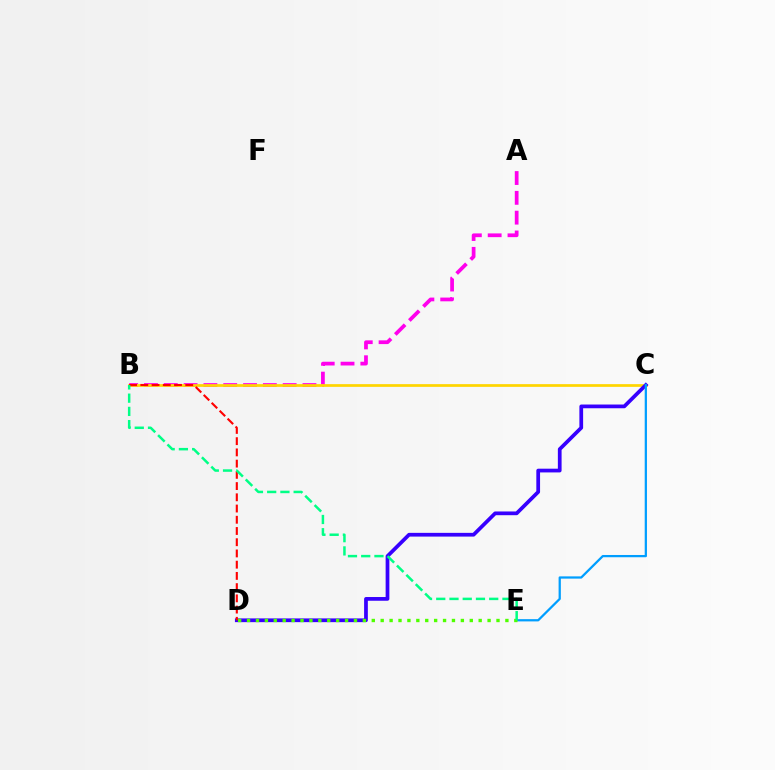{('A', 'B'): [{'color': '#ff00ed', 'line_style': 'dashed', 'thickness': 2.69}], ('B', 'C'): [{'color': '#ffd500', 'line_style': 'solid', 'thickness': 1.96}], ('C', 'D'): [{'color': '#3700ff', 'line_style': 'solid', 'thickness': 2.69}], ('C', 'E'): [{'color': '#009eff', 'line_style': 'solid', 'thickness': 1.62}], ('B', 'D'): [{'color': '#ff0000', 'line_style': 'dashed', 'thickness': 1.53}], ('D', 'E'): [{'color': '#4fff00', 'line_style': 'dotted', 'thickness': 2.42}], ('B', 'E'): [{'color': '#00ff86', 'line_style': 'dashed', 'thickness': 1.8}]}